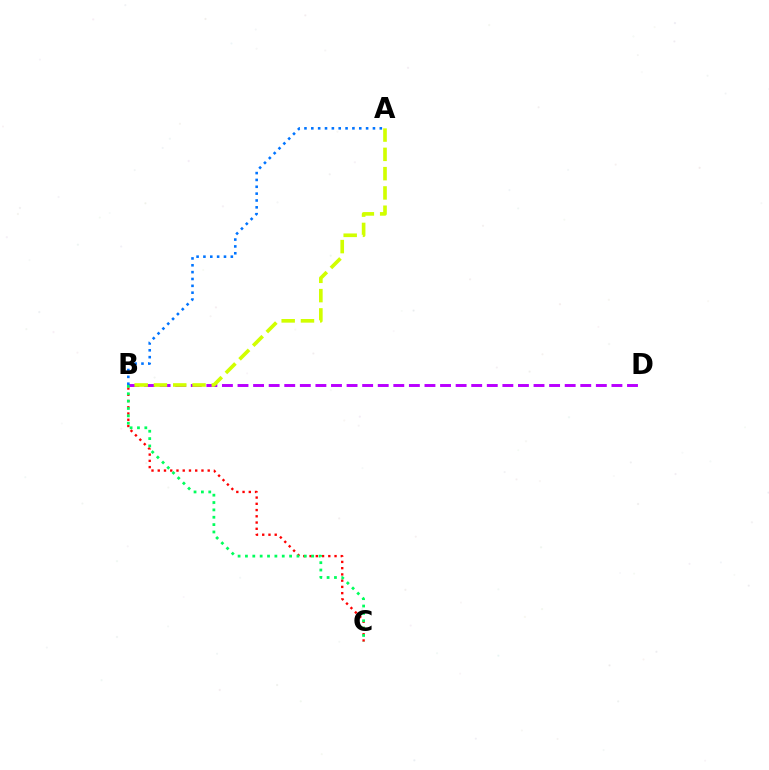{('B', 'D'): [{'color': '#b900ff', 'line_style': 'dashed', 'thickness': 2.12}], ('B', 'C'): [{'color': '#ff0000', 'line_style': 'dotted', 'thickness': 1.7}, {'color': '#00ff5c', 'line_style': 'dotted', 'thickness': 2.0}], ('A', 'B'): [{'color': '#d1ff00', 'line_style': 'dashed', 'thickness': 2.62}, {'color': '#0074ff', 'line_style': 'dotted', 'thickness': 1.86}]}